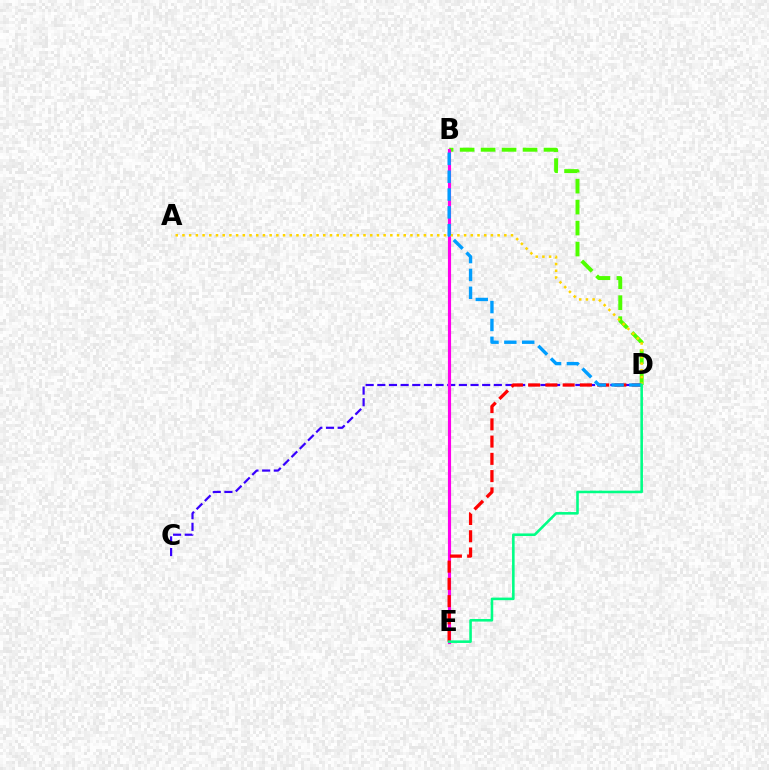{('B', 'D'): [{'color': '#4fff00', 'line_style': 'dashed', 'thickness': 2.85}, {'color': '#009eff', 'line_style': 'dashed', 'thickness': 2.42}], ('C', 'D'): [{'color': '#3700ff', 'line_style': 'dashed', 'thickness': 1.58}], ('B', 'E'): [{'color': '#ff00ed', 'line_style': 'solid', 'thickness': 2.26}], ('D', 'E'): [{'color': '#ff0000', 'line_style': 'dashed', 'thickness': 2.34}, {'color': '#00ff86', 'line_style': 'solid', 'thickness': 1.86}], ('A', 'D'): [{'color': '#ffd500', 'line_style': 'dotted', 'thickness': 1.82}]}